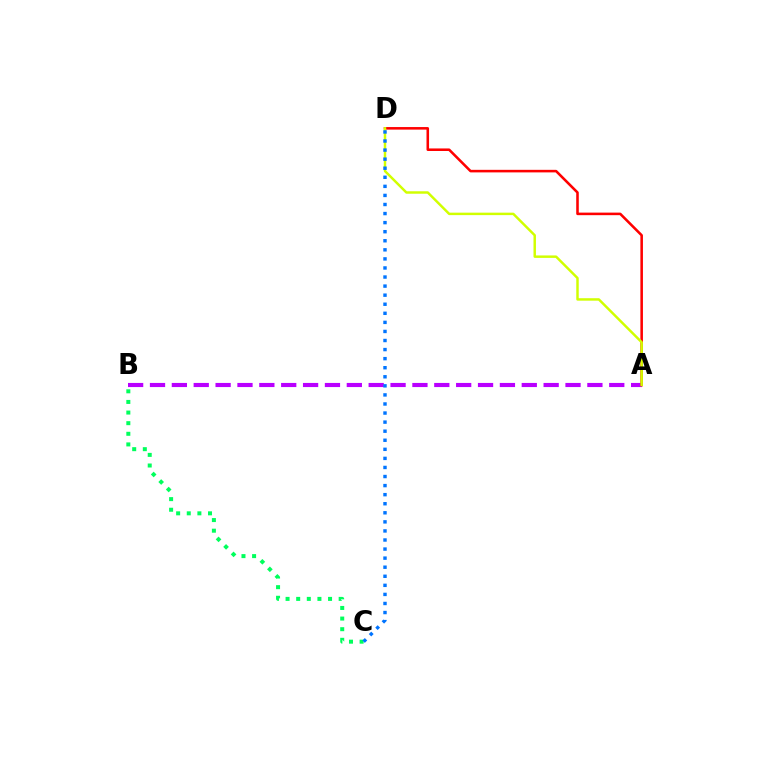{('A', 'B'): [{'color': '#b900ff', 'line_style': 'dashed', 'thickness': 2.97}], ('A', 'D'): [{'color': '#ff0000', 'line_style': 'solid', 'thickness': 1.84}, {'color': '#d1ff00', 'line_style': 'solid', 'thickness': 1.77}], ('B', 'C'): [{'color': '#00ff5c', 'line_style': 'dotted', 'thickness': 2.89}], ('C', 'D'): [{'color': '#0074ff', 'line_style': 'dotted', 'thickness': 2.46}]}